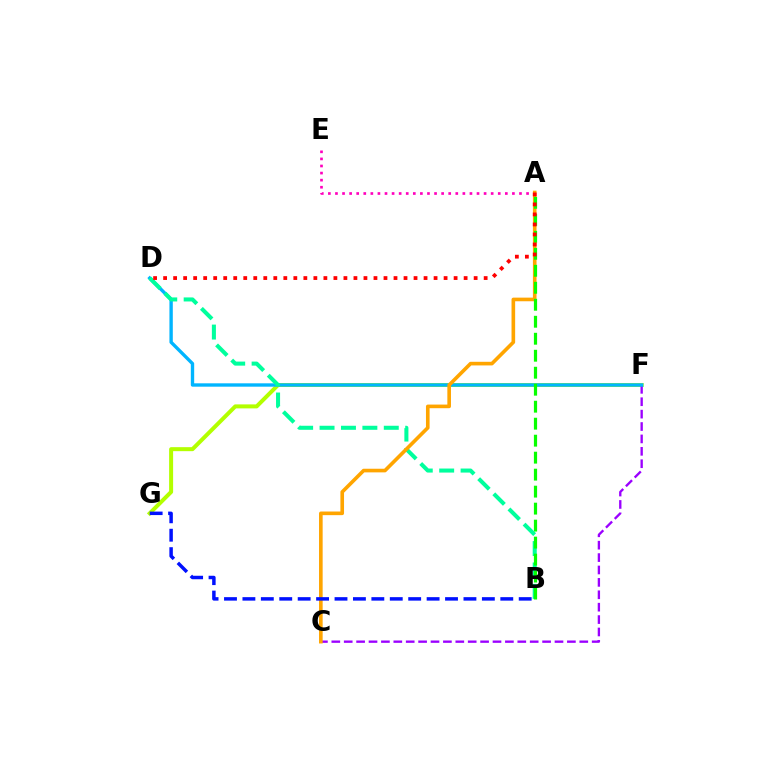{('F', 'G'): [{'color': '#b3ff00', 'line_style': 'solid', 'thickness': 2.88}], ('C', 'F'): [{'color': '#9b00ff', 'line_style': 'dashed', 'thickness': 1.68}], ('D', 'F'): [{'color': '#00b5ff', 'line_style': 'solid', 'thickness': 2.43}], ('A', 'E'): [{'color': '#ff00bd', 'line_style': 'dotted', 'thickness': 1.92}], ('B', 'D'): [{'color': '#00ff9d', 'line_style': 'dashed', 'thickness': 2.91}], ('A', 'C'): [{'color': '#ffa500', 'line_style': 'solid', 'thickness': 2.61}], ('A', 'B'): [{'color': '#08ff00', 'line_style': 'dashed', 'thickness': 2.31}], ('A', 'D'): [{'color': '#ff0000', 'line_style': 'dotted', 'thickness': 2.72}], ('B', 'G'): [{'color': '#0010ff', 'line_style': 'dashed', 'thickness': 2.5}]}